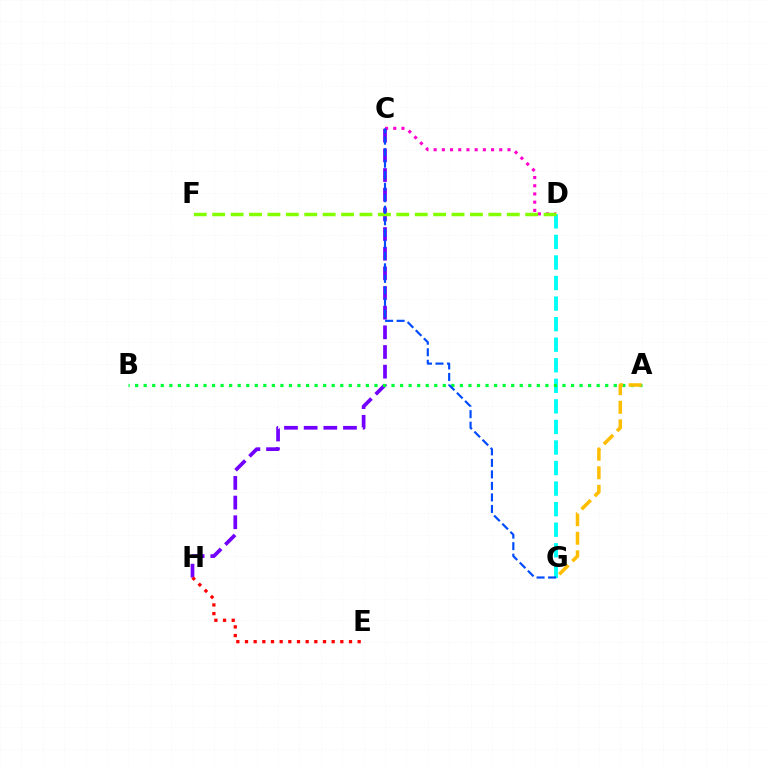{('D', 'G'): [{'color': '#00fff6', 'line_style': 'dashed', 'thickness': 2.79}], ('C', 'D'): [{'color': '#ff00cf', 'line_style': 'dotted', 'thickness': 2.23}], ('C', 'H'): [{'color': '#7200ff', 'line_style': 'dashed', 'thickness': 2.67}], ('D', 'F'): [{'color': '#84ff00', 'line_style': 'dashed', 'thickness': 2.5}], ('E', 'H'): [{'color': '#ff0000', 'line_style': 'dotted', 'thickness': 2.35}], ('A', 'B'): [{'color': '#00ff39', 'line_style': 'dotted', 'thickness': 2.32}], ('C', 'G'): [{'color': '#004bff', 'line_style': 'dashed', 'thickness': 1.56}], ('A', 'G'): [{'color': '#ffbd00', 'line_style': 'dashed', 'thickness': 2.53}]}